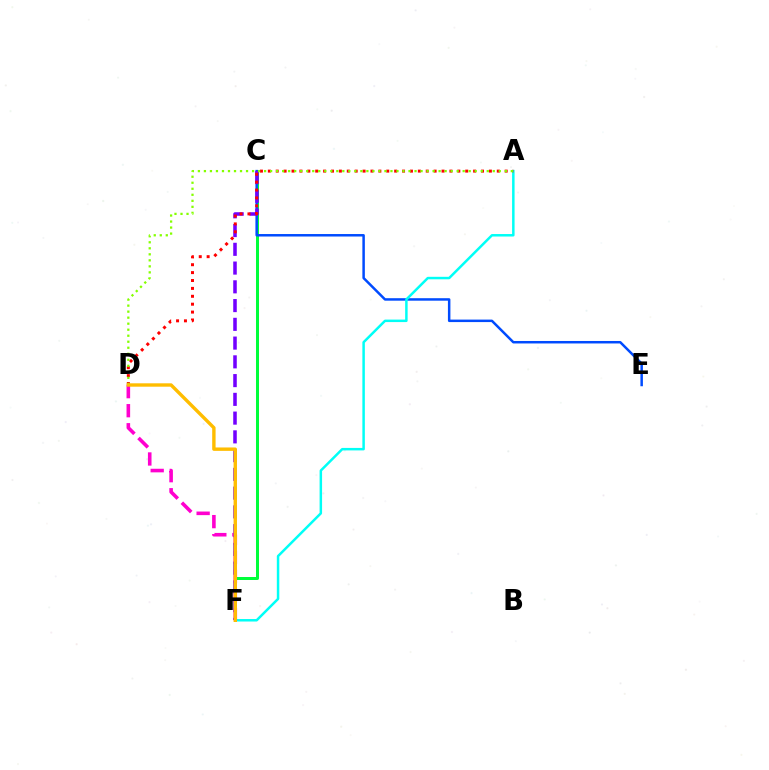{('C', 'F'): [{'color': '#00ff39', 'line_style': 'solid', 'thickness': 2.16}, {'color': '#7200ff', 'line_style': 'dashed', 'thickness': 2.55}], ('C', 'E'): [{'color': '#004bff', 'line_style': 'solid', 'thickness': 1.79}], ('A', 'F'): [{'color': '#00fff6', 'line_style': 'solid', 'thickness': 1.79}], ('D', 'F'): [{'color': '#ff00cf', 'line_style': 'dashed', 'thickness': 2.59}, {'color': '#ffbd00', 'line_style': 'solid', 'thickness': 2.44}], ('A', 'D'): [{'color': '#ff0000', 'line_style': 'dotted', 'thickness': 2.15}, {'color': '#84ff00', 'line_style': 'dotted', 'thickness': 1.63}]}